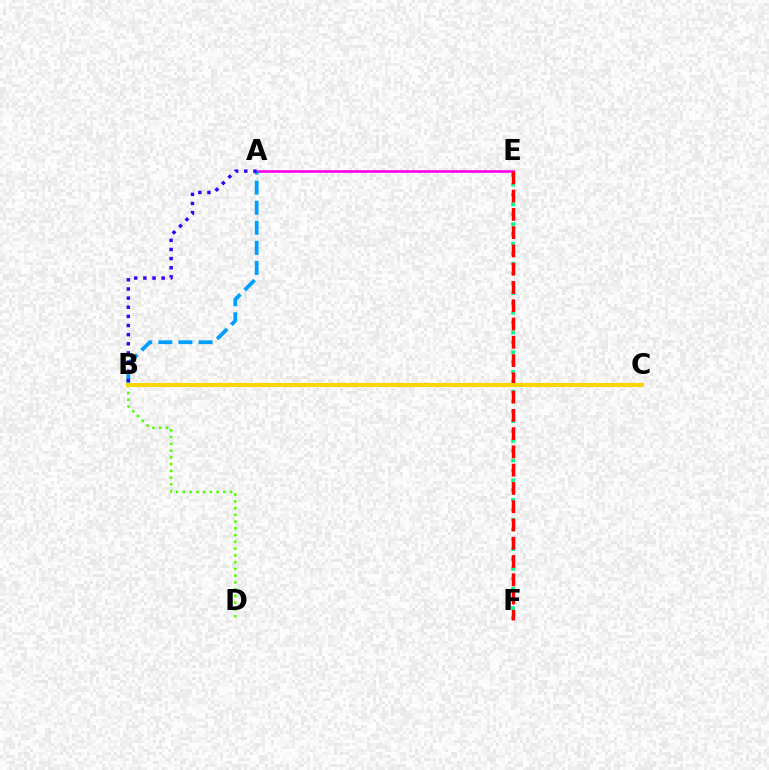{('A', 'E'): [{'color': '#ff00ed', 'line_style': 'solid', 'thickness': 1.92}], ('B', 'D'): [{'color': '#4fff00', 'line_style': 'dotted', 'thickness': 1.84}], ('E', 'F'): [{'color': '#00ff86', 'line_style': 'dotted', 'thickness': 2.68}, {'color': '#ff0000', 'line_style': 'dashed', 'thickness': 2.48}], ('A', 'B'): [{'color': '#009eff', 'line_style': 'dashed', 'thickness': 2.73}, {'color': '#3700ff', 'line_style': 'dotted', 'thickness': 2.48}], ('B', 'C'): [{'color': '#ffd500', 'line_style': 'solid', 'thickness': 2.9}]}